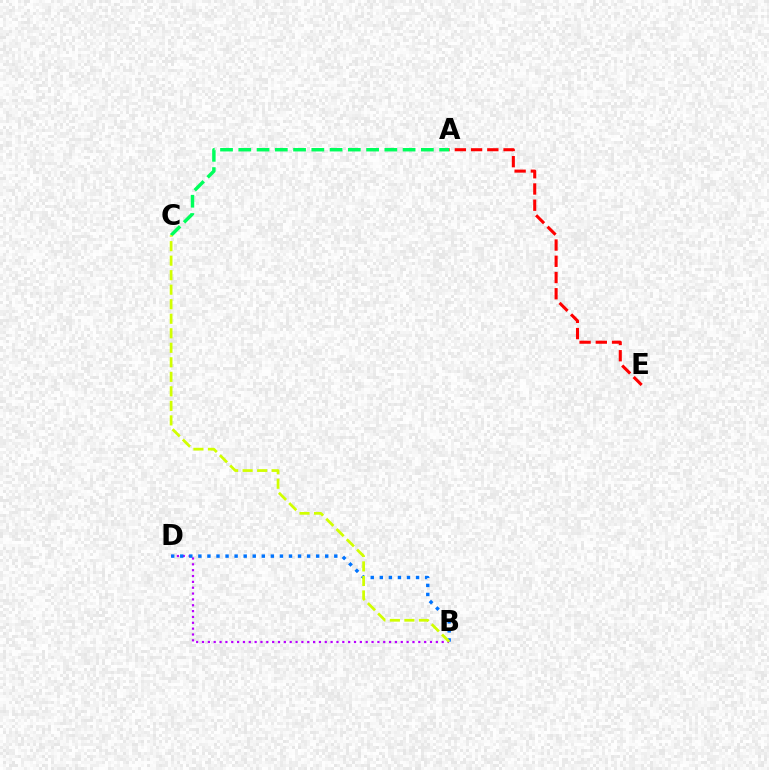{('A', 'E'): [{'color': '#ff0000', 'line_style': 'dashed', 'thickness': 2.21}], ('B', 'D'): [{'color': '#b900ff', 'line_style': 'dotted', 'thickness': 1.59}, {'color': '#0074ff', 'line_style': 'dotted', 'thickness': 2.46}], ('A', 'C'): [{'color': '#00ff5c', 'line_style': 'dashed', 'thickness': 2.48}], ('B', 'C'): [{'color': '#d1ff00', 'line_style': 'dashed', 'thickness': 1.97}]}